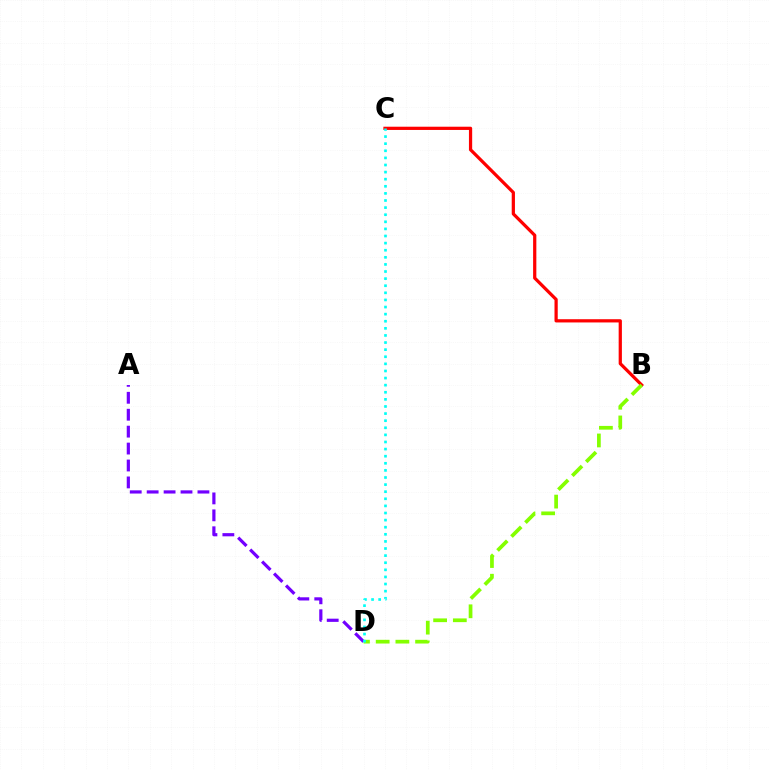{('A', 'D'): [{'color': '#7200ff', 'line_style': 'dashed', 'thickness': 2.3}], ('B', 'C'): [{'color': '#ff0000', 'line_style': 'solid', 'thickness': 2.33}], ('B', 'D'): [{'color': '#84ff00', 'line_style': 'dashed', 'thickness': 2.68}], ('C', 'D'): [{'color': '#00fff6', 'line_style': 'dotted', 'thickness': 1.93}]}